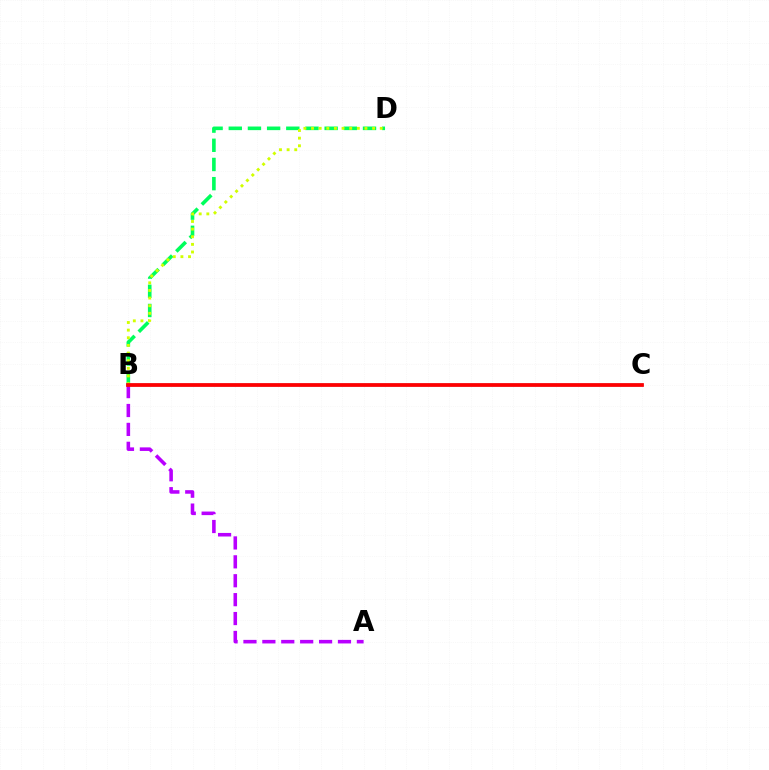{('B', 'D'): [{'color': '#00ff5c', 'line_style': 'dashed', 'thickness': 2.6}, {'color': '#d1ff00', 'line_style': 'dotted', 'thickness': 2.07}], ('A', 'B'): [{'color': '#b900ff', 'line_style': 'dashed', 'thickness': 2.57}], ('B', 'C'): [{'color': '#0074ff', 'line_style': 'solid', 'thickness': 1.76}, {'color': '#ff0000', 'line_style': 'solid', 'thickness': 2.69}]}